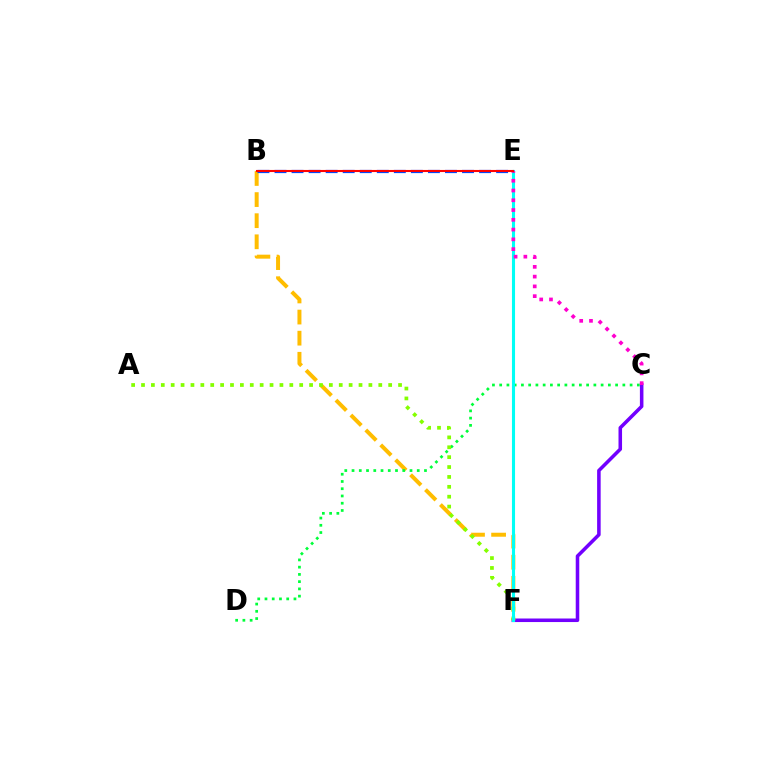{('C', 'F'): [{'color': '#7200ff', 'line_style': 'solid', 'thickness': 2.55}], ('B', 'F'): [{'color': '#ffbd00', 'line_style': 'dashed', 'thickness': 2.87}], ('C', 'D'): [{'color': '#00ff39', 'line_style': 'dotted', 'thickness': 1.97}], ('A', 'F'): [{'color': '#84ff00', 'line_style': 'dotted', 'thickness': 2.69}], ('E', 'F'): [{'color': '#00fff6', 'line_style': 'solid', 'thickness': 2.22}], ('C', 'E'): [{'color': '#ff00cf', 'line_style': 'dotted', 'thickness': 2.66}], ('B', 'E'): [{'color': '#004bff', 'line_style': 'dashed', 'thickness': 2.32}, {'color': '#ff0000', 'line_style': 'solid', 'thickness': 1.51}]}